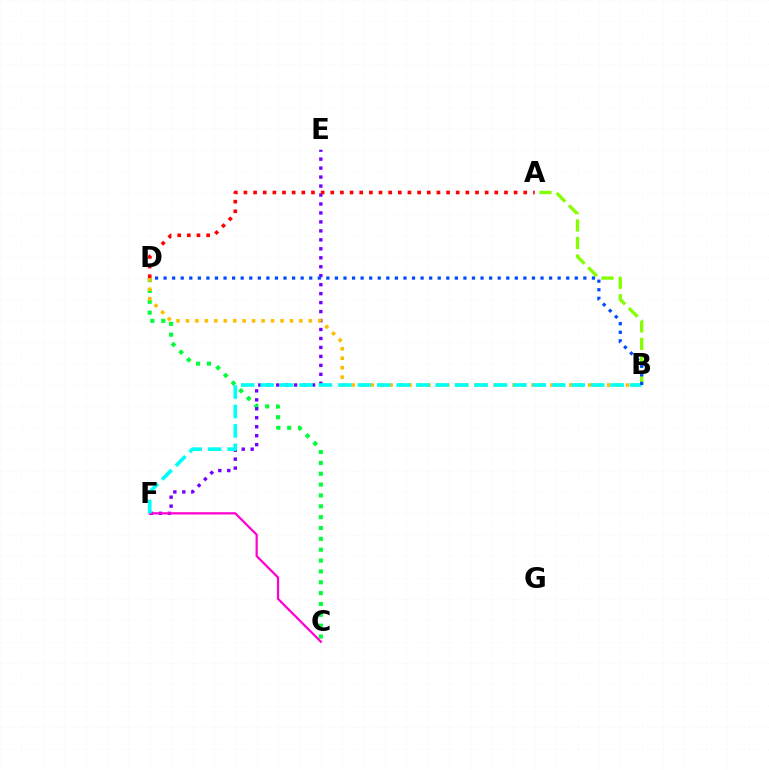{('C', 'D'): [{'color': '#00ff39', 'line_style': 'dotted', 'thickness': 2.95}], ('E', 'F'): [{'color': '#7200ff', 'line_style': 'dotted', 'thickness': 2.44}], ('B', 'D'): [{'color': '#ffbd00', 'line_style': 'dotted', 'thickness': 2.57}, {'color': '#004bff', 'line_style': 'dotted', 'thickness': 2.33}], ('A', 'D'): [{'color': '#ff0000', 'line_style': 'dotted', 'thickness': 2.62}], ('C', 'F'): [{'color': '#ff00cf', 'line_style': 'solid', 'thickness': 1.61}], ('A', 'B'): [{'color': '#84ff00', 'line_style': 'dashed', 'thickness': 2.38}], ('B', 'F'): [{'color': '#00fff6', 'line_style': 'dashed', 'thickness': 2.64}]}